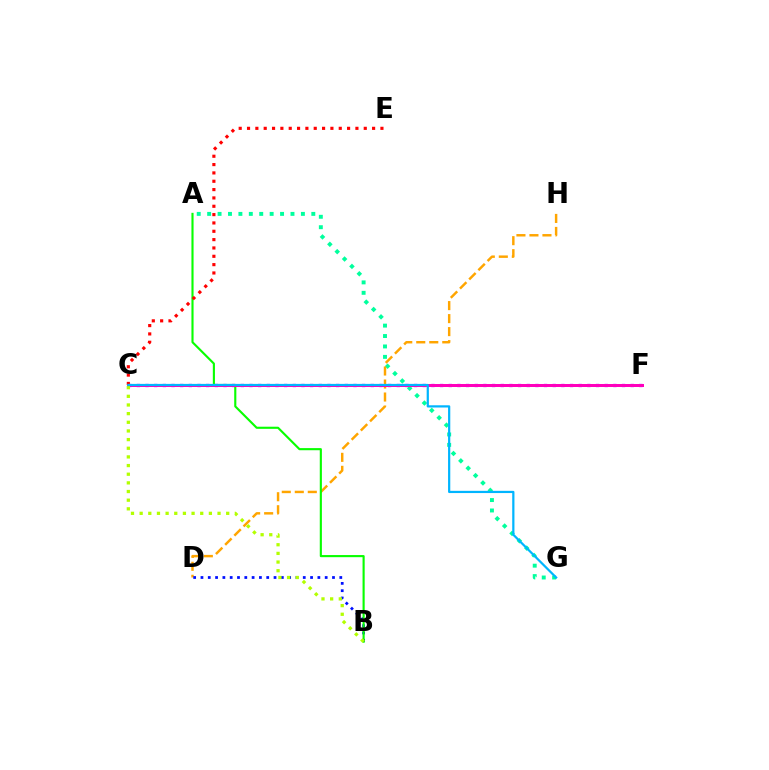{('C', 'F'): [{'color': '#9b00ff', 'line_style': 'dotted', 'thickness': 2.35}, {'color': '#ff00bd', 'line_style': 'solid', 'thickness': 2.16}], ('A', 'G'): [{'color': '#00ff9d', 'line_style': 'dotted', 'thickness': 2.83}], ('D', 'H'): [{'color': '#ffa500', 'line_style': 'dashed', 'thickness': 1.77}], ('B', 'D'): [{'color': '#0010ff', 'line_style': 'dotted', 'thickness': 1.99}], ('A', 'B'): [{'color': '#08ff00', 'line_style': 'solid', 'thickness': 1.53}], ('C', 'E'): [{'color': '#ff0000', 'line_style': 'dotted', 'thickness': 2.27}], ('B', 'C'): [{'color': '#b3ff00', 'line_style': 'dotted', 'thickness': 2.35}], ('C', 'G'): [{'color': '#00b5ff', 'line_style': 'solid', 'thickness': 1.6}]}